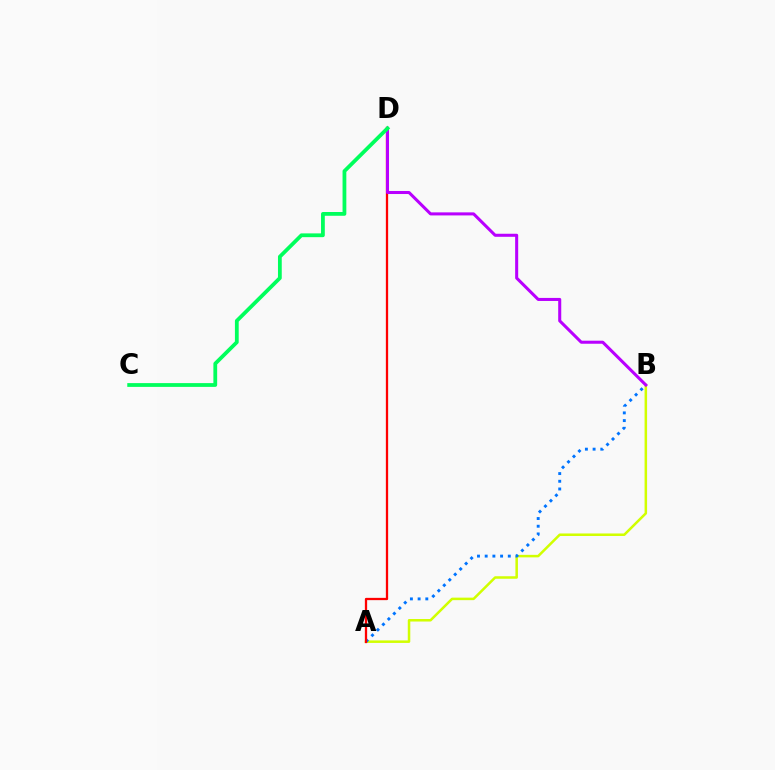{('A', 'B'): [{'color': '#d1ff00', 'line_style': 'solid', 'thickness': 1.81}, {'color': '#0074ff', 'line_style': 'dotted', 'thickness': 2.09}], ('A', 'D'): [{'color': '#ff0000', 'line_style': 'solid', 'thickness': 1.64}], ('B', 'D'): [{'color': '#b900ff', 'line_style': 'solid', 'thickness': 2.19}], ('C', 'D'): [{'color': '#00ff5c', 'line_style': 'solid', 'thickness': 2.72}]}